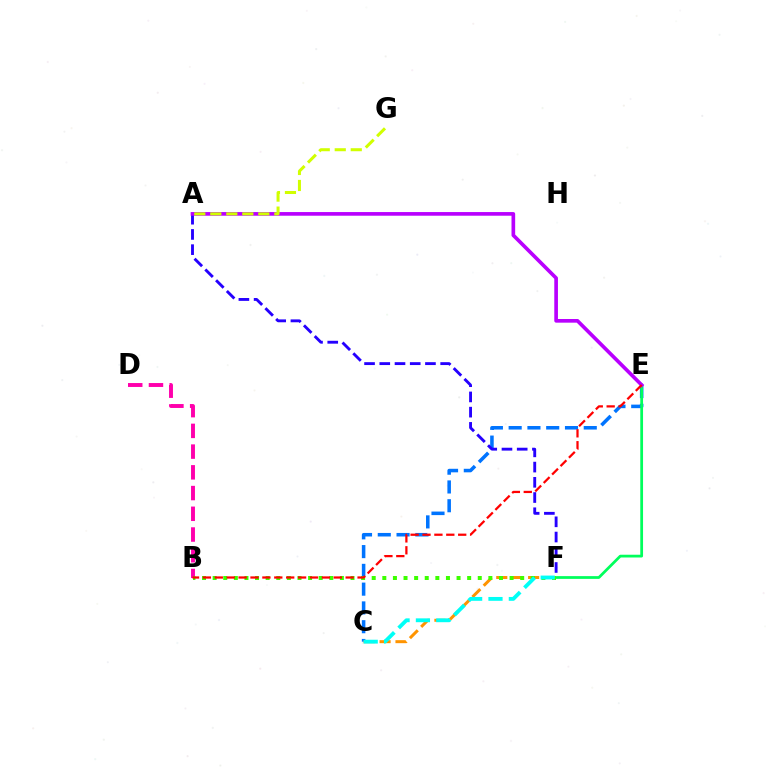{('C', 'E'): [{'color': '#0074ff', 'line_style': 'dashed', 'thickness': 2.55}], ('A', 'F'): [{'color': '#2500ff', 'line_style': 'dashed', 'thickness': 2.07}], ('E', 'F'): [{'color': '#00ff5c', 'line_style': 'solid', 'thickness': 1.99}], ('A', 'E'): [{'color': '#b900ff', 'line_style': 'solid', 'thickness': 2.64}], ('C', 'F'): [{'color': '#ff9400', 'line_style': 'dashed', 'thickness': 2.16}, {'color': '#00fff6', 'line_style': 'dashed', 'thickness': 2.77}], ('B', 'D'): [{'color': '#ff00ac', 'line_style': 'dashed', 'thickness': 2.82}], ('B', 'F'): [{'color': '#3dff00', 'line_style': 'dotted', 'thickness': 2.88}], ('A', 'G'): [{'color': '#d1ff00', 'line_style': 'dashed', 'thickness': 2.17}], ('B', 'E'): [{'color': '#ff0000', 'line_style': 'dashed', 'thickness': 1.62}]}